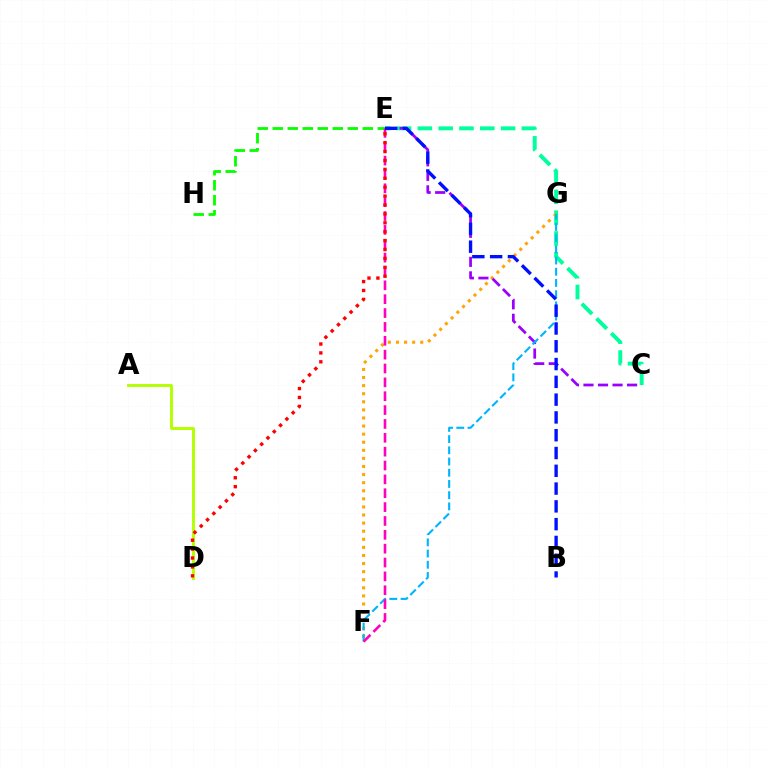{('C', 'E'): [{'color': '#00ff9d', 'line_style': 'dashed', 'thickness': 2.83}, {'color': '#9b00ff', 'line_style': 'dashed', 'thickness': 1.97}], ('F', 'G'): [{'color': '#ffa500', 'line_style': 'dotted', 'thickness': 2.2}, {'color': '#00b5ff', 'line_style': 'dashed', 'thickness': 1.52}], ('A', 'D'): [{'color': '#b3ff00', 'line_style': 'solid', 'thickness': 2.09}], ('E', 'H'): [{'color': '#08ff00', 'line_style': 'dashed', 'thickness': 2.04}], ('E', 'F'): [{'color': '#ff00bd', 'line_style': 'dashed', 'thickness': 1.88}], ('D', 'E'): [{'color': '#ff0000', 'line_style': 'dotted', 'thickness': 2.42}], ('B', 'E'): [{'color': '#0010ff', 'line_style': 'dashed', 'thickness': 2.42}]}